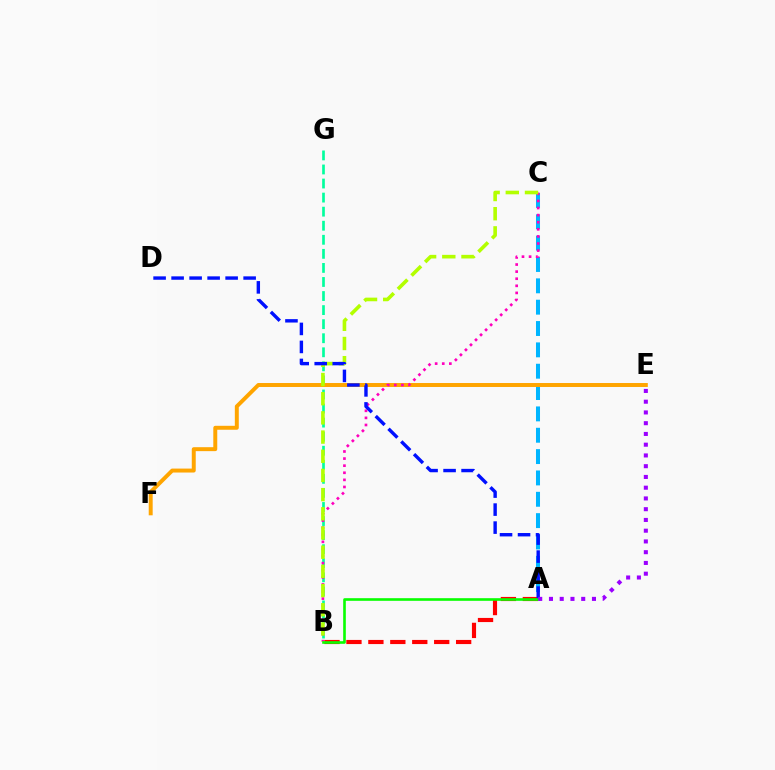{('B', 'G'): [{'color': '#00ff9d', 'line_style': 'dashed', 'thickness': 1.91}], ('A', 'C'): [{'color': '#00b5ff', 'line_style': 'dashed', 'thickness': 2.9}], ('E', 'F'): [{'color': '#ffa500', 'line_style': 'solid', 'thickness': 2.85}], ('B', 'C'): [{'color': '#ff00bd', 'line_style': 'dotted', 'thickness': 1.93}, {'color': '#b3ff00', 'line_style': 'dashed', 'thickness': 2.61}], ('A', 'B'): [{'color': '#ff0000', 'line_style': 'dashed', 'thickness': 2.98}, {'color': '#08ff00', 'line_style': 'solid', 'thickness': 1.88}], ('A', 'D'): [{'color': '#0010ff', 'line_style': 'dashed', 'thickness': 2.45}], ('A', 'E'): [{'color': '#9b00ff', 'line_style': 'dotted', 'thickness': 2.92}]}